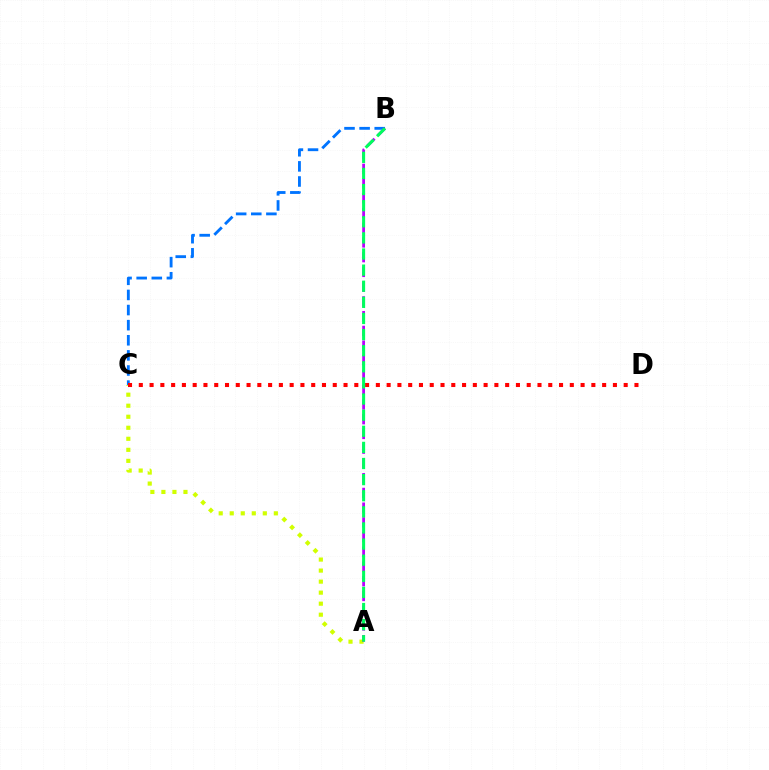{('B', 'C'): [{'color': '#0074ff', 'line_style': 'dashed', 'thickness': 2.05}], ('A', 'C'): [{'color': '#d1ff00', 'line_style': 'dotted', 'thickness': 3.0}], ('C', 'D'): [{'color': '#ff0000', 'line_style': 'dotted', 'thickness': 2.93}], ('A', 'B'): [{'color': '#b900ff', 'line_style': 'dashed', 'thickness': 2.0}, {'color': '#00ff5c', 'line_style': 'dashed', 'thickness': 2.19}]}